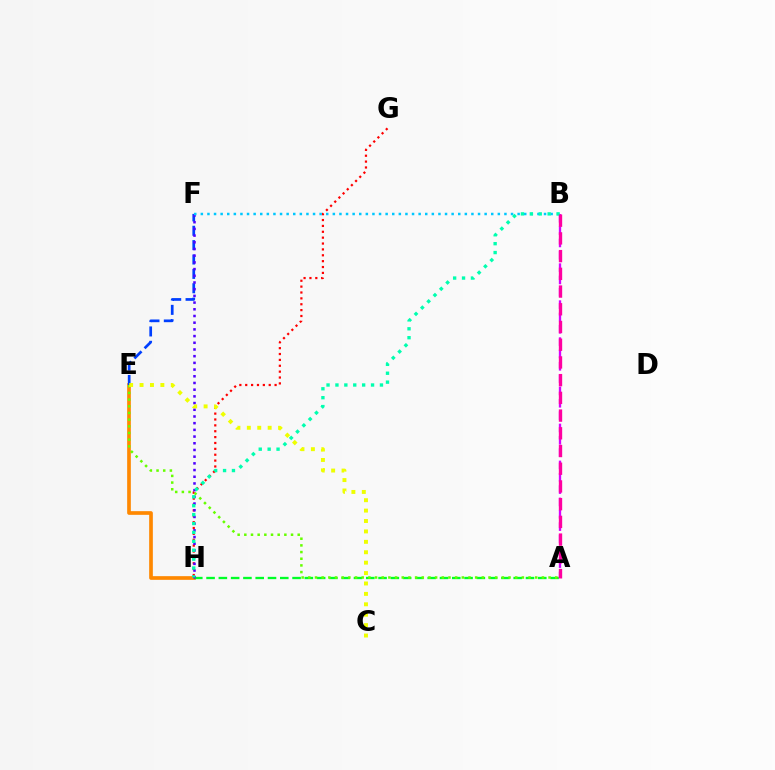{('G', 'H'): [{'color': '#ff0000', 'line_style': 'dotted', 'thickness': 1.6}], ('E', 'H'): [{'color': '#ff8800', 'line_style': 'solid', 'thickness': 2.65}], ('A', 'H'): [{'color': '#00ff27', 'line_style': 'dashed', 'thickness': 1.67}], ('A', 'B'): [{'color': '#d600ff', 'line_style': 'dashed', 'thickness': 1.68}, {'color': '#ff00a0', 'line_style': 'dashed', 'thickness': 2.41}], ('E', 'F'): [{'color': '#003fff', 'line_style': 'dashed', 'thickness': 1.95}], ('F', 'H'): [{'color': '#4f00ff', 'line_style': 'dotted', 'thickness': 1.82}], ('B', 'F'): [{'color': '#00c7ff', 'line_style': 'dotted', 'thickness': 1.79}], ('A', 'E'): [{'color': '#66ff00', 'line_style': 'dotted', 'thickness': 1.81}], ('B', 'H'): [{'color': '#00ffaf', 'line_style': 'dotted', 'thickness': 2.42}], ('C', 'E'): [{'color': '#eeff00', 'line_style': 'dotted', 'thickness': 2.83}]}